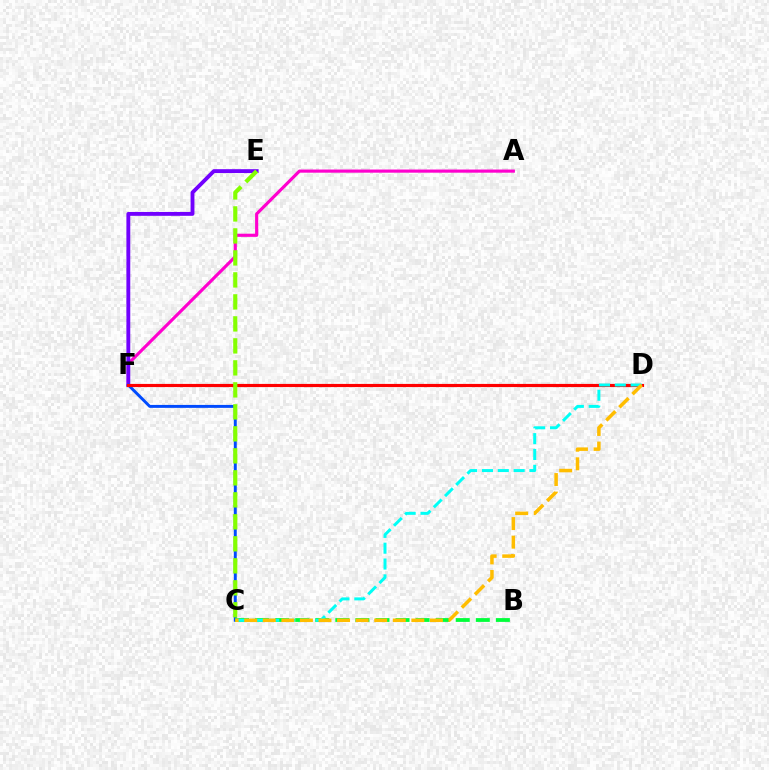{('A', 'F'): [{'color': '#ff00cf', 'line_style': 'solid', 'thickness': 2.27}], ('E', 'F'): [{'color': '#7200ff', 'line_style': 'solid', 'thickness': 2.78}], ('C', 'F'): [{'color': '#004bff', 'line_style': 'solid', 'thickness': 2.12}], ('D', 'F'): [{'color': '#ff0000', 'line_style': 'solid', 'thickness': 2.28}], ('B', 'C'): [{'color': '#00ff39', 'line_style': 'dashed', 'thickness': 2.73}], ('C', 'E'): [{'color': '#84ff00', 'line_style': 'dashed', 'thickness': 2.99}], ('C', 'D'): [{'color': '#00fff6', 'line_style': 'dashed', 'thickness': 2.15}, {'color': '#ffbd00', 'line_style': 'dashed', 'thickness': 2.52}]}